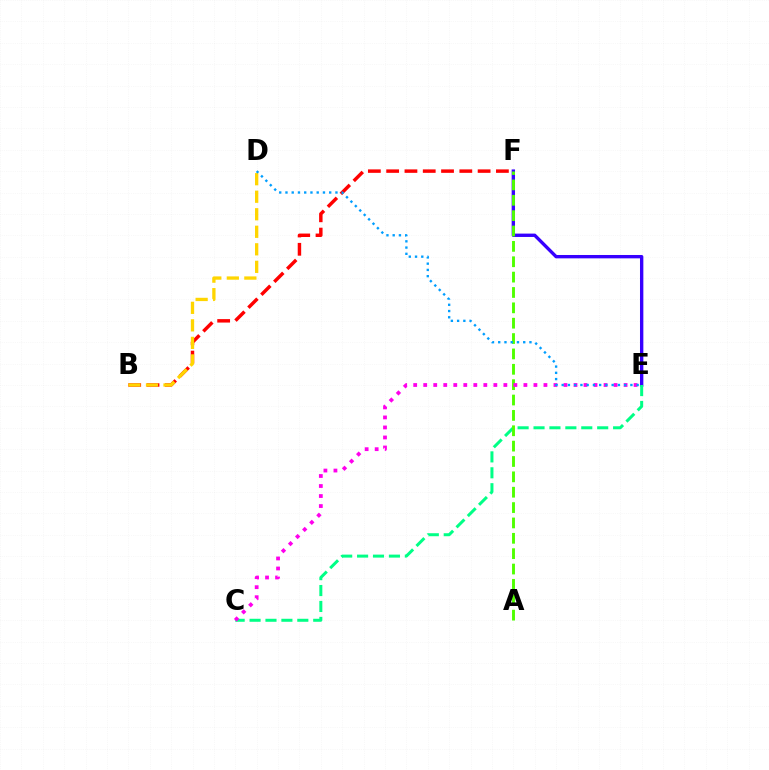{('B', 'F'): [{'color': '#ff0000', 'line_style': 'dashed', 'thickness': 2.48}], ('B', 'D'): [{'color': '#ffd500', 'line_style': 'dashed', 'thickness': 2.38}], ('E', 'F'): [{'color': '#3700ff', 'line_style': 'solid', 'thickness': 2.42}], ('C', 'E'): [{'color': '#00ff86', 'line_style': 'dashed', 'thickness': 2.16}, {'color': '#ff00ed', 'line_style': 'dotted', 'thickness': 2.72}], ('A', 'F'): [{'color': '#4fff00', 'line_style': 'dashed', 'thickness': 2.09}], ('D', 'E'): [{'color': '#009eff', 'line_style': 'dotted', 'thickness': 1.7}]}